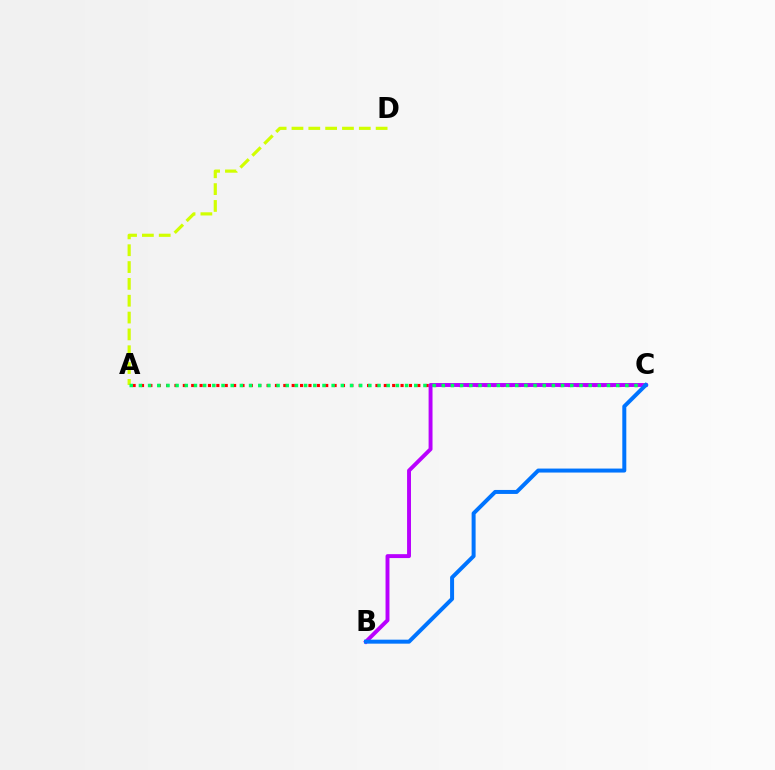{('A', 'D'): [{'color': '#d1ff00', 'line_style': 'dashed', 'thickness': 2.29}], ('A', 'C'): [{'color': '#ff0000', 'line_style': 'dotted', 'thickness': 2.28}, {'color': '#00ff5c', 'line_style': 'dotted', 'thickness': 2.49}], ('B', 'C'): [{'color': '#b900ff', 'line_style': 'solid', 'thickness': 2.82}, {'color': '#0074ff', 'line_style': 'solid', 'thickness': 2.87}]}